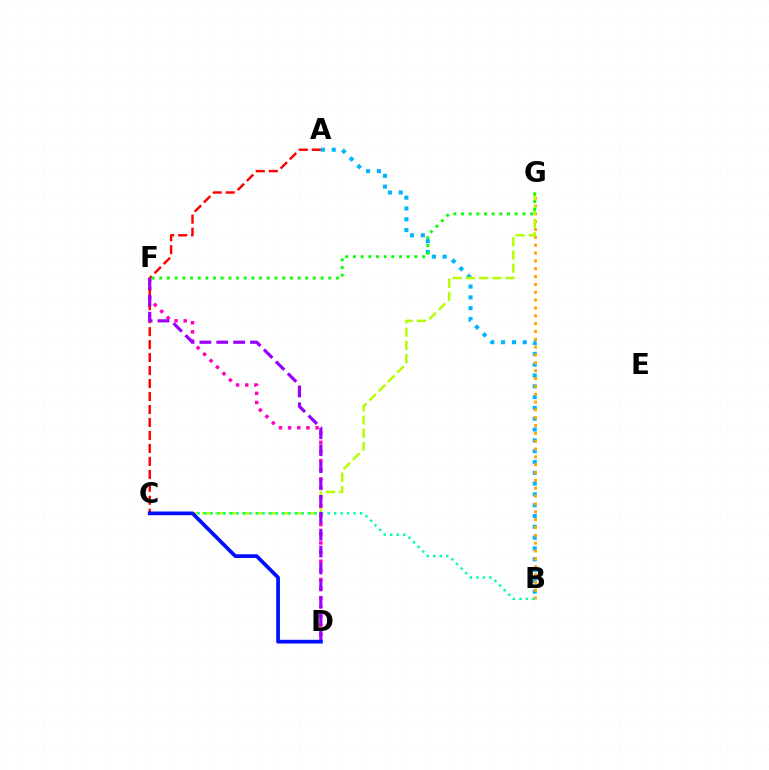{('A', 'B'): [{'color': '#00b5ff', 'line_style': 'dotted', 'thickness': 2.94}], ('B', 'G'): [{'color': '#ffa500', 'line_style': 'dotted', 'thickness': 2.13}], ('C', 'G'): [{'color': '#b3ff00', 'line_style': 'dashed', 'thickness': 1.79}], ('B', 'C'): [{'color': '#00ff9d', 'line_style': 'dotted', 'thickness': 1.76}], ('D', 'F'): [{'color': '#ff00bd', 'line_style': 'dotted', 'thickness': 2.48}, {'color': '#9b00ff', 'line_style': 'dashed', 'thickness': 2.3}], ('A', 'C'): [{'color': '#ff0000', 'line_style': 'dashed', 'thickness': 1.76}], ('C', 'D'): [{'color': '#0010ff', 'line_style': 'solid', 'thickness': 2.68}], ('F', 'G'): [{'color': '#08ff00', 'line_style': 'dotted', 'thickness': 2.09}]}